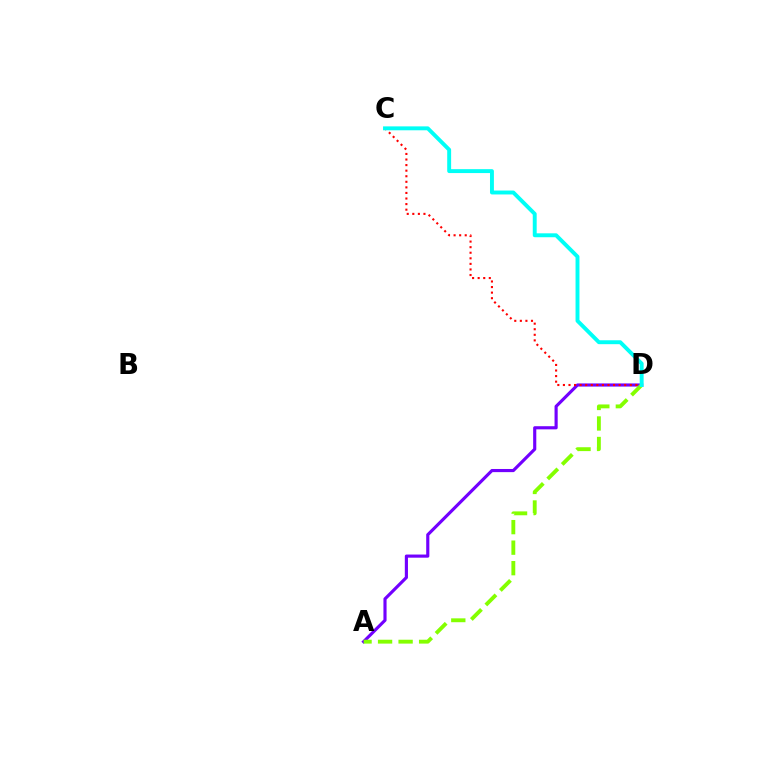{('A', 'D'): [{'color': '#7200ff', 'line_style': 'solid', 'thickness': 2.26}, {'color': '#84ff00', 'line_style': 'dashed', 'thickness': 2.79}], ('C', 'D'): [{'color': '#ff0000', 'line_style': 'dotted', 'thickness': 1.51}, {'color': '#00fff6', 'line_style': 'solid', 'thickness': 2.82}]}